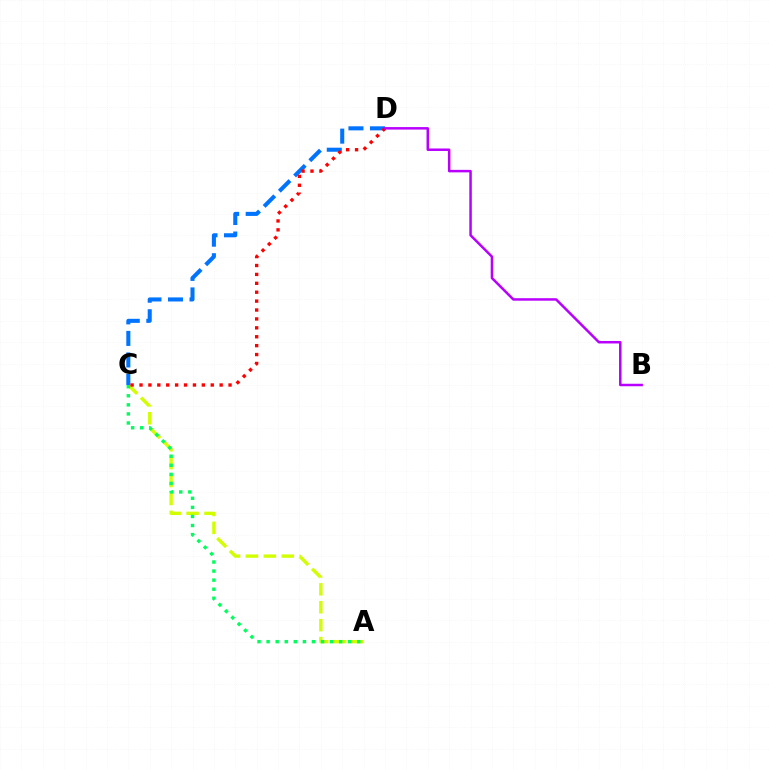{('A', 'C'): [{'color': '#d1ff00', 'line_style': 'dashed', 'thickness': 2.43}, {'color': '#00ff5c', 'line_style': 'dotted', 'thickness': 2.46}], ('C', 'D'): [{'color': '#0074ff', 'line_style': 'dashed', 'thickness': 2.93}, {'color': '#ff0000', 'line_style': 'dotted', 'thickness': 2.42}], ('B', 'D'): [{'color': '#b900ff', 'line_style': 'solid', 'thickness': 1.8}]}